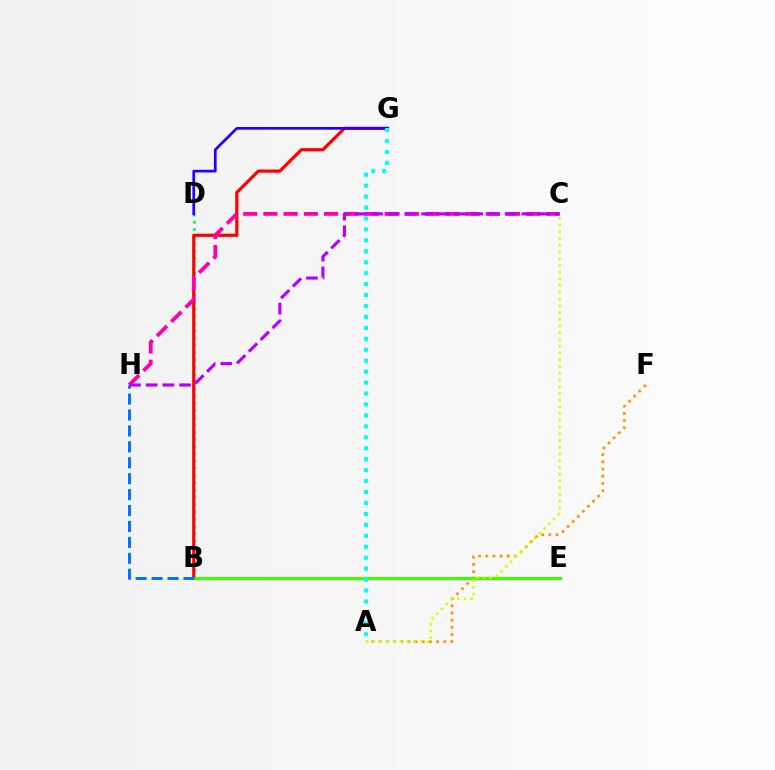{('B', 'D'): [{'color': '#00ff5c', 'line_style': 'dotted', 'thickness': 1.97}], ('B', 'G'): [{'color': '#ff0000', 'line_style': 'solid', 'thickness': 2.29}], ('A', 'F'): [{'color': '#ff9400', 'line_style': 'dotted', 'thickness': 1.95}], ('D', 'G'): [{'color': '#2500ff', 'line_style': 'solid', 'thickness': 1.96}], ('B', 'E'): [{'color': '#3dff00', 'line_style': 'solid', 'thickness': 2.25}], ('C', 'H'): [{'color': '#ff00ac', 'line_style': 'dashed', 'thickness': 2.75}, {'color': '#b900ff', 'line_style': 'dashed', 'thickness': 2.27}], ('B', 'H'): [{'color': '#0074ff', 'line_style': 'dashed', 'thickness': 2.16}], ('A', 'G'): [{'color': '#00fff6', 'line_style': 'dotted', 'thickness': 2.97}], ('A', 'C'): [{'color': '#d1ff00', 'line_style': 'dotted', 'thickness': 1.83}]}